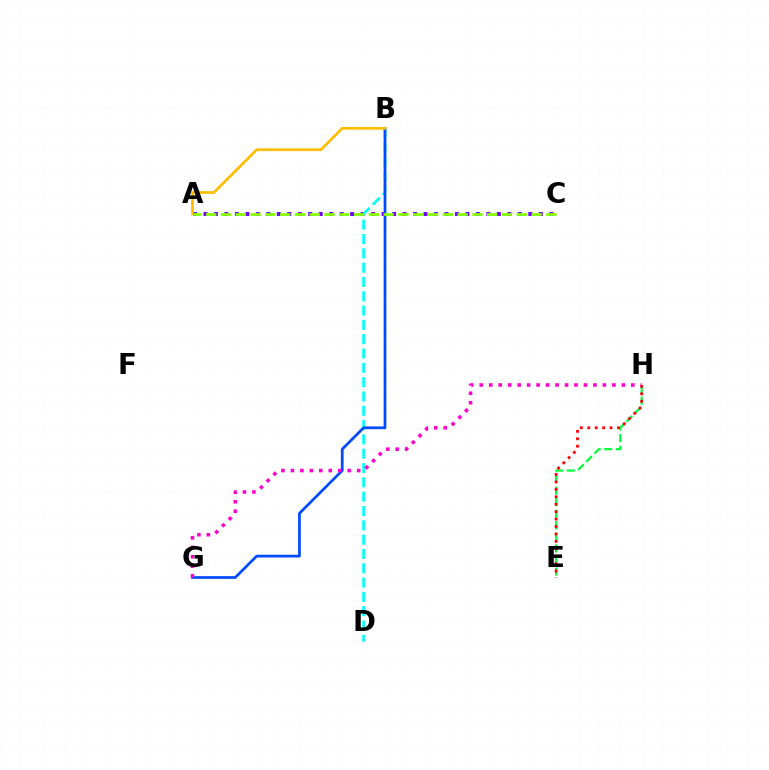{('E', 'H'): [{'color': '#00ff39', 'line_style': 'dashed', 'thickness': 1.57}, {'color': '#ff0000', 'line_style': 'dotted', 'thickness': 2.02}], ('A', 'C'): [{'color': '#7200ff', 'line_style': 'dotted', 'thickness': 2.85}, {'color': '#84ff00', 'line_style': 'dashed', 'thickness': 2.01}], ('B', 'D'): [{'color': '#00fff6', 'line_style': 'dashed', 'thickness': 1.94}], ('B', 'G'): [{'color': '#004bff', 'line_style': 'solid', 'thickness': 1.97}], ('G', 'H'): [{'color': '#ff00cf', 'line_style': 'dotted', 'thickness': 2.57}], ('A', 'B'): [{'color': '#ffbd00', 'line_style': 'solid', 'thickness': 1.96}]}